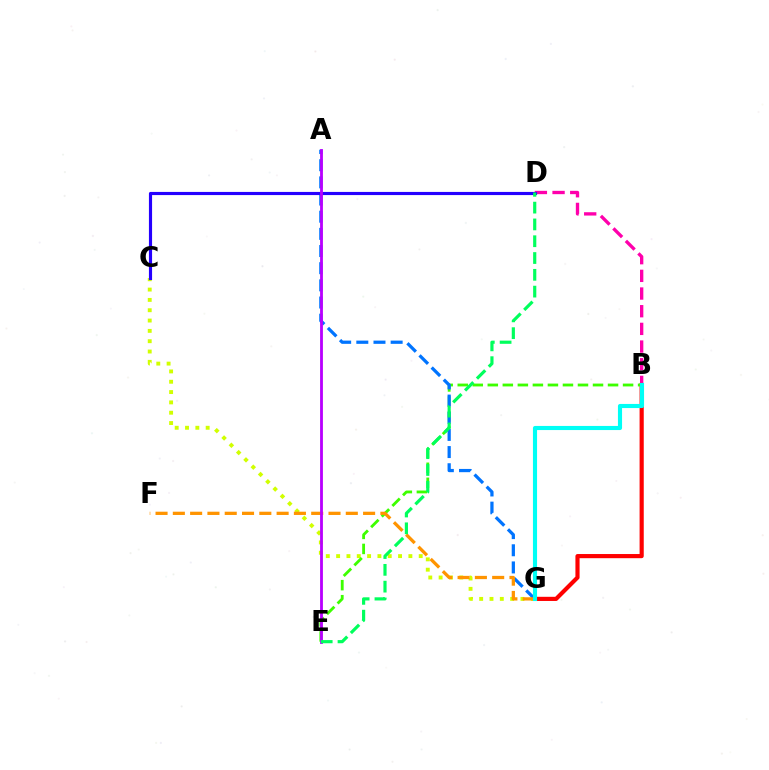{('B', 'D'): [{'color': '#ff00ac', 'line_style': 'dashed', 'thickness': 2.4}], ('B', 'G'): [{'color': '#ff0000', 'line_style': 'solid', 'thickness': 2.99}, {'color': '#00fff6', 'line_style': 'solid', 'thickness': 2.97}], ('C', 'G'): [{'color': '#d1ff00', 'line_style': 'dotted', 'thickness': 2.8}], ('B', 'E'): [{'color': '#3dff00', 'line_style': 'dashed', 'thickness': 2.04}], ('A', 'G'): [{'color': '#0074ff', 'line_style': 'dashed', 'thickness': 2.33}], ('C', 'D'): [{'color': '#2500ff', 'line_style': 'solid', 'thickness': 2.27}], ('F', 'G'): [{'color': '#ff9400', 'line_style': 'dashed', 'thickness': 2.35}], ('A', 'E'): [{'color': '#b900ff', 'line_style': 'solid', 'thickness': 2.03}], ('D', 'E'): [{'color': '#00ff5c', 'line_style': 'dashed', 'thickness': 2.28}]}